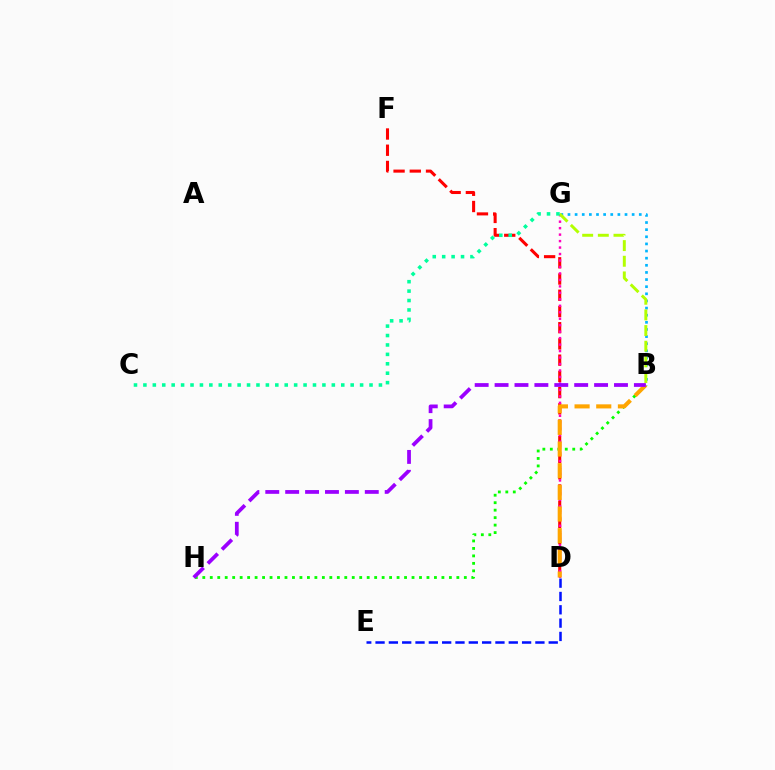{('D', 'F'): [{'color': '#ff0000', 'line_style': 'dashed', 'thickness': 2.2}], ('B', 'H'): [{'color': '#08ff00', 'line_style': 'dotted', 'thickness': 2.03}, {'color': '#9b00ff', 'line_style': 'dashed', 'thickness': 2.7}], ('D', 'G'): [{'color': '#ff00bd', 'line_style': 'dotted', 'thickness': 1.76}], ('B', 'G'): [{'color': '#00b5ff', 'line_style': 'dotted', 'thickness': 1.94}, {'color': '#b3ff00', 'line_style': 'dashed', 'thickness': 2.13}], ('D', 'E'): [{'color': '#0010ff', 'line_style': 'dashed', 'thickness': 1.81}], ('B', 'D'): [{'color': '#ffa500', 'line_style': 'dashed', 'thickness': 2.94}], ('C', 'G'): [{'color': '#00ff9d', 'line_style': 'dotted', 'thickness': 2.56}]}